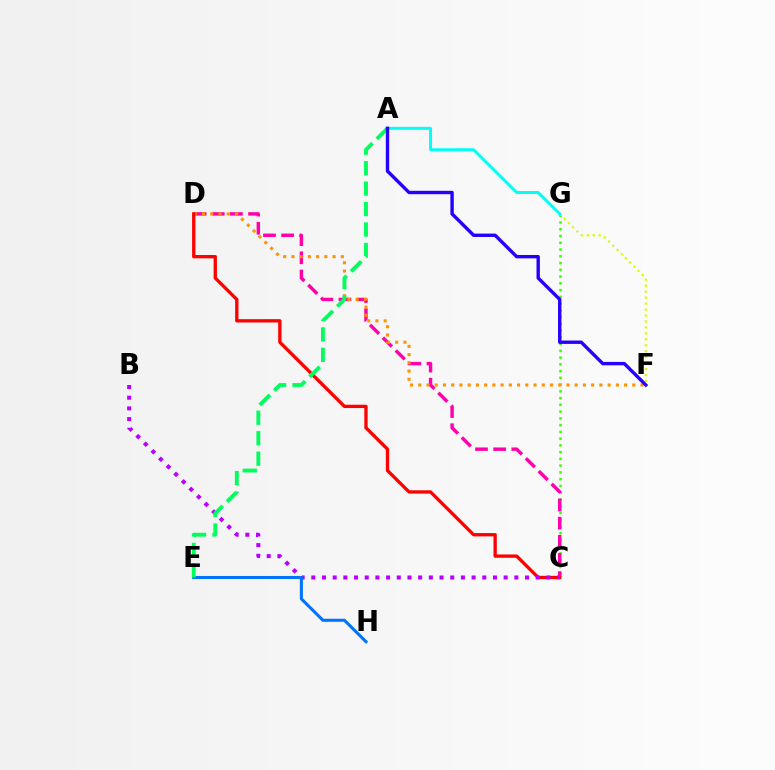{('C', 'G'): [{'color': '#3dff00', 'line_style': 'dotted', 'thickness': 1.83}], ('C', 'D'): [{'color': '#ff00ac', 'line_style': 'dashed', 'thickness': 2.47}, {'color': '#ff0000', 'line_style': 'solid', 'thickness': 2.39}], ('D', 'F'): [{'color': '#ff9400', 'line_style': 'dotted', 'thickness': 2.24}], ('B', 'C'): [{'color': '#b900ff', 'line_style': 'dotted', 'thickness': 2.9}], ('E', 'H'): [{'color': '#0074ff', 'line_style': 'solid', 'thickness': 2.21}], ('A', 'E'): [{'color': '#00ff5c', 'line_style': 'dashed', 'thickness': 2.78}], ('F', 'G'): [{'color': '#d1ff00', 'line_style': 'dotted', 'thickness': 1.62}], ('A', 'G'): [{'color': '#00fff6', 'line_style': 'solid', 'thickness': 2.13}], ('A', 'F'): [{'color': '#2500ff', 'line_style': 'solid', 'thickness': 2.44}]}